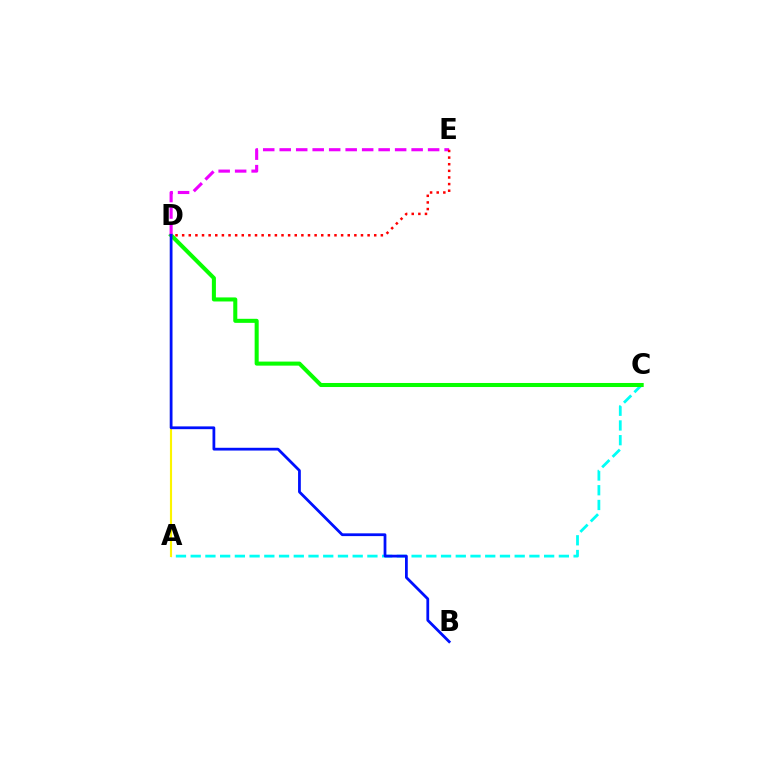{('A', 'C'): [{'color': '#00fff6', 'line_style': 'dashed', 'thickness': 2.0}], ('C', 'D'): [{'color': '#08ff00', 'line_style': 'solid', 'thickness': 2.91}], ('D', 'E'): [{'color': '#ee00ff', 'line_style': 'dashed', 'thickness': 2.24}, {'color': '#ff0000', 'line_style': 'dotted', 'thickness': 1.8}], ('A', 'D'): [{'color': '#fcf500', 'line_style': 'solid', 'thickness': 1.54}], ('B', 'D'): [{'color': '#0010ff', 'line_style': 'solid', 'thickness': 1.99}]}